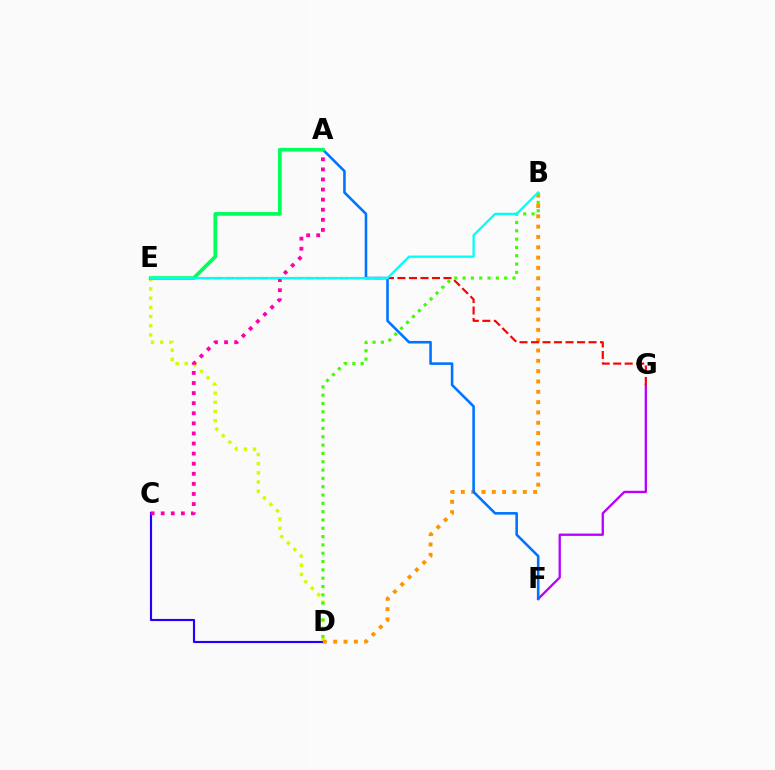{('F', 'G'): [{'color': '#b900ff', 'line_style': 'solid', 'thickness': 1.67}], ('C', 'D'): [{'color': '#2500ff', 'line_style': 'solid', 'thickness': 1.55}], ('D', 'E'): [{'color': '#d1ff00', 'line_style': 'dotted', 'thickness': 2.5}], ('A', 'C'): [{'color': '#ff00ac', 'line_style': 'dotted', 'thickness': 2.74}], ('B', 'D'): [{'color': '#ff9400', 'line_style': 'dotted', 'thickness': 2.8}, {'color': '#3dff00', 'line_style': 'dotted', 'thickness': 2.26}], ('E', 'G'): [{'color': '#ff0000', 'line_style': 'dashed', 'thickness': 1.56}], ('A', 'F'): [{'color': '#0074ff', 'line_style': 'solid', 'thickness': 1.86}], ('A', 'E'): [{'color': '#00ff5c', 'line_style': 'solid', 'thickness': 2.67}], ('B', 'E'): [{'color': '#00fff6', 'line_style': 'solid', 'thickness': 1.64}]}